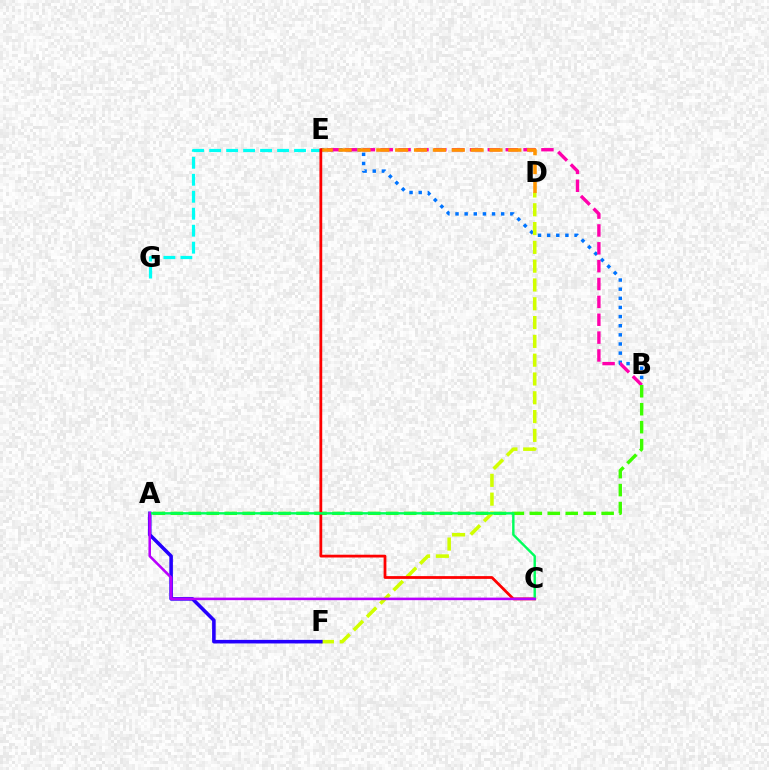{('E', 'G'): [{'color': '#00fff6', 'line_style': 'dashed', 'thickness': 2.31}], ('B', 'E'): [{'color': '#0074ff', 'line_style': 'dotted', 'thickness': 2.48}, {'color': '#ff00ac', 'line_style': 'dashed', 'thickness': 2.43}], ('D', 'F'): [{'color': '#d1ff00', 'line_style': 'dashed', 'thickness': 2.55}], ('D', 'E'): [{'color': '#ff9400', 'line_style': 'dashed', 'thickness': 2.56}], ('A', 'F'): [{'color': '#2500ff', 'line_style': 'solid', 'thickness': 2.58}], ('A', 'B'): [{'color': '#3dff00', 'line_style': 'dashed', 'thickness': 2.44}], ('C', 'E'): [{'color': '#ff0000', 'line_style': 'solid', 'thickness': 2.0}], ('A', 'C'): [{'color': '#00ff5c', 'line_style': 'solid', 'thickness': 1.74}, {'color': '#b900ff', 'line_style': 'solid', 'thickness': 1.84}]}